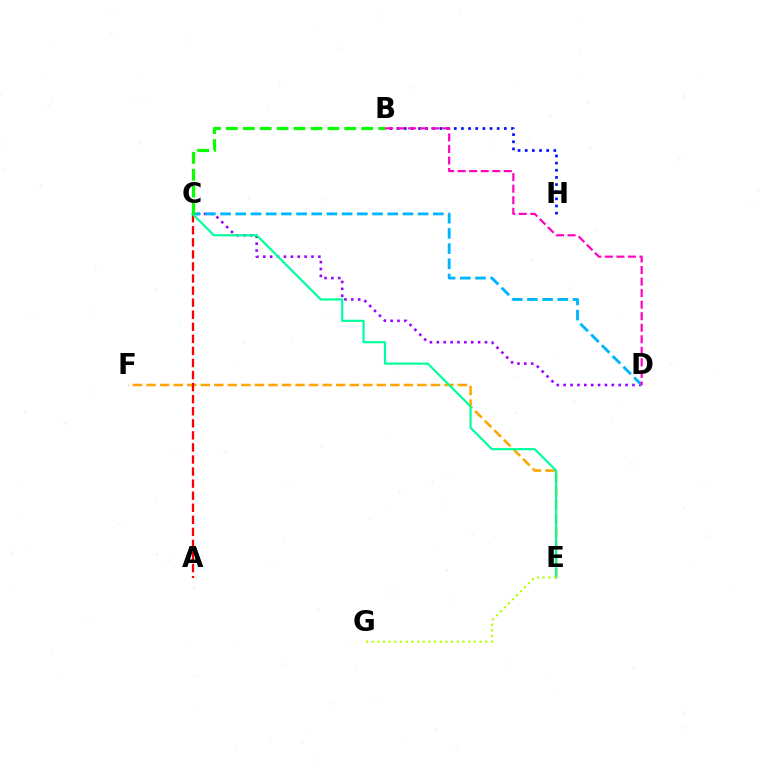{('E', 'F'): [{'color': '#ffa500', 'line_style': 'dashed', 'thickness': 1.84}], ('C', 'D'): [{'color': '#9b00ff', 'line_style': 'dotted', 'thickness': 1.87}, {'color': '#00b5ff', 'line_style': 'dashed', 'thickness': 2.06}], ('B', 'H'): [{'color': '#0010ff', 'line_style': 'dotted', 'thickness': 1.94}], ('A', 'C'): [{'color': '#ff0000', 'line_style': 'dashed', 'thickness': 1.64}], ('C', 'E'): [{'color': '#00ff9d', 'line_style': 'solid', 'thickness': 1.57}], ('B', 'C'): [{'color': '#08ff00', 'line_style': 'dashed', 'thickness': 2.3}], ('E', 'G'): [{'color': '#b3ff00', 'line_style': 'dotted', 'thickness': 1.54}], ('B', 'D'): [{'color': '#ff00bd', 'line_style': 'dashed', 'thickness': 1.57}]}